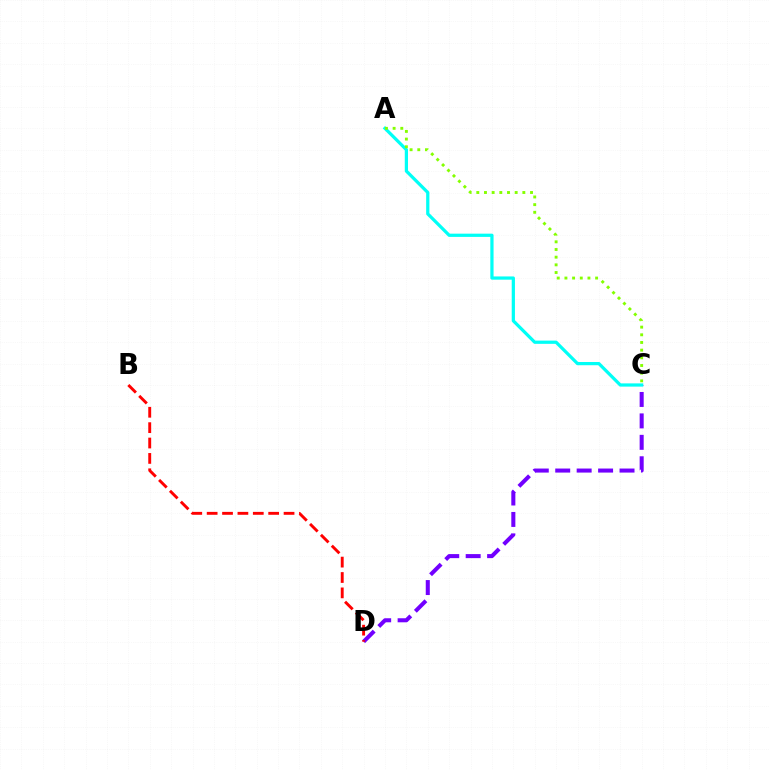{('C', 'D'): [{'color': '#7200ff', 'line_style': 'dashed', 'thickness': 2.91}], ('B', 'D'): [{'color': '#ff0000', 'line_style': 'dashed', 'thickness': 2.09}], ('A', 'C'): [{'color': '#00fff6', 'line_style': 'solid', 'thickness': 2.33}, {'color': '#84ff00', 'line_style': 'dotted', 'thickness': 2.08}]}